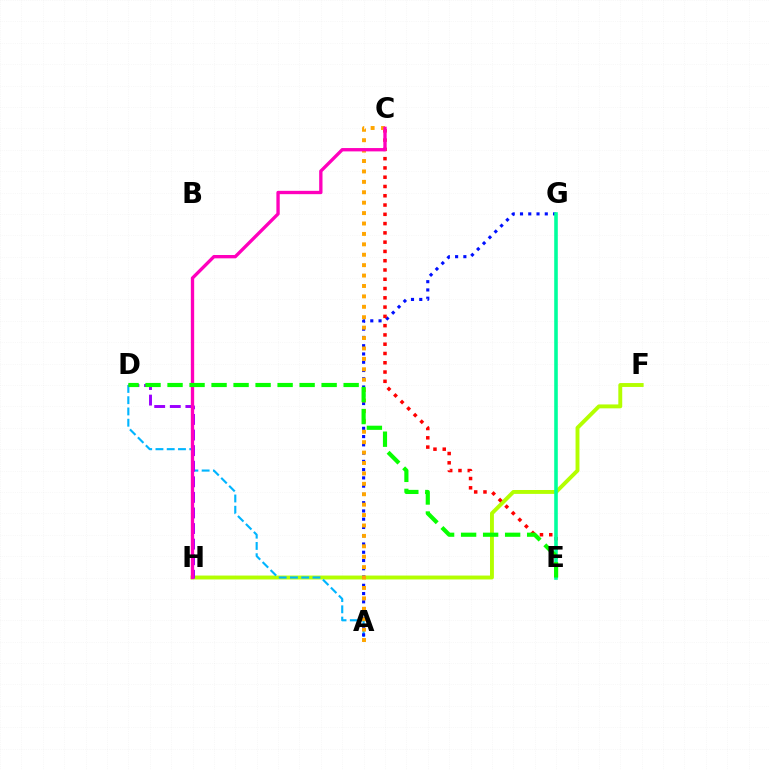{('F', 'H'): [{'color': '#b3ff00', 'line_style': 'solid', 'thickness': 2.81}], ('A', 'D'): [{'color': '#00b5ff', 'line_style': 'dashed', 'thickness': 1.53}], ('A', 'G'): [{'color': '#0010ff', 'line_style': 'dotted', 'thickness': 2.24}], ('C', 'E'): [{'color': '#ff0000', 'line_style': 'dotted', 'thickness': 2.52}], ('D', 'H'): [{'color': '#9b00ff', 'line_style': 'dashed', 'thickness': 2.12}], ('A', 'C'): [{'color': '#ffa500', 'line_style': 'dotted', 'thickness': 2.83}], ('C', 'H'): [{'color': '#ff00bd', 'line_style': 'solid', 'thickness': 2.4}], ('E', 'G'): [{'color': '#00ff9d', 'line_style': 'solid', 'thickness': 2.58}], ('D', 'E'): [{'color': '#08ff00', 'line_style': 'dashed', 'thickness': 2.99}]}